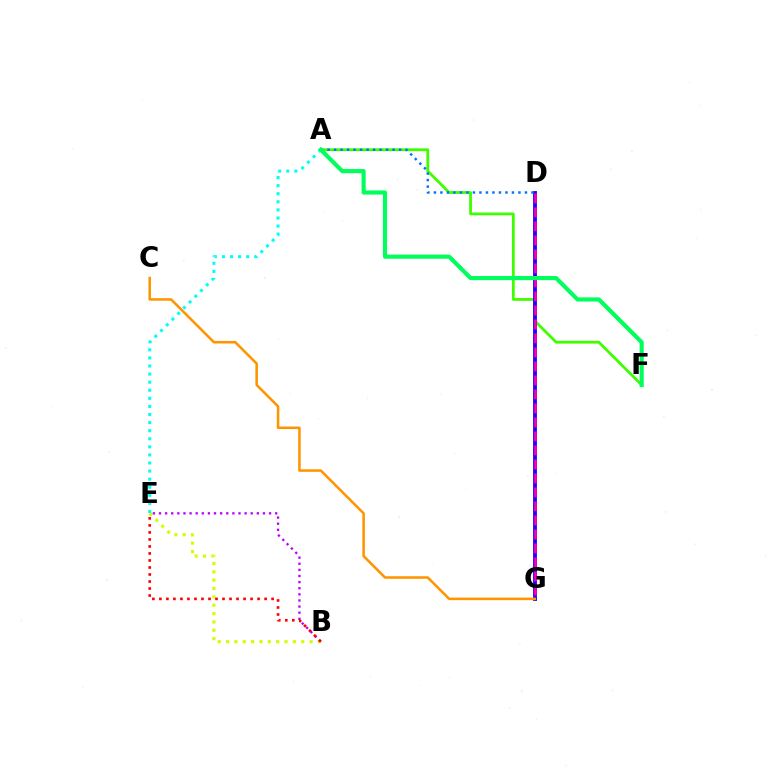{('A', 'F'): [{'color': '#3dff00', 'line_style': 'solid', 'thickness': 2.0}, {'color': '#00ff5c', 'line_style': 'solid', 'thickness': 2.97}], ('D', 'G'): [{'color': '#2500ff', 'line_style': 'solid', 'thickness': 2.77}, {'color': '#ff00ac', 'line_style': 'dashed', 'thickness': 1.9}], ('C', 'G'): [{'color': '#ff9400', 'line_style': 'solid', 'thickness': 1.84}], ('B', 'E'): [{'color': '#d1ff00', 'line_style': 'dotted', 'thickness': 2.27}, {'color': '#b900ff', 'line_style': 'dotted', 'thickness': 1.66}, {'color': '#ff0000', 'line_style': 'dotted', 'thickness': 1.91}], ('A', 'D'): [{'color': '#0074ff', 'line_style': 'dotted', 'thickness': 1.77}], ('A', 'E'): [{'color': '#00fff6', 'line_style': 'dotted', 'thickness': 2.2}]}